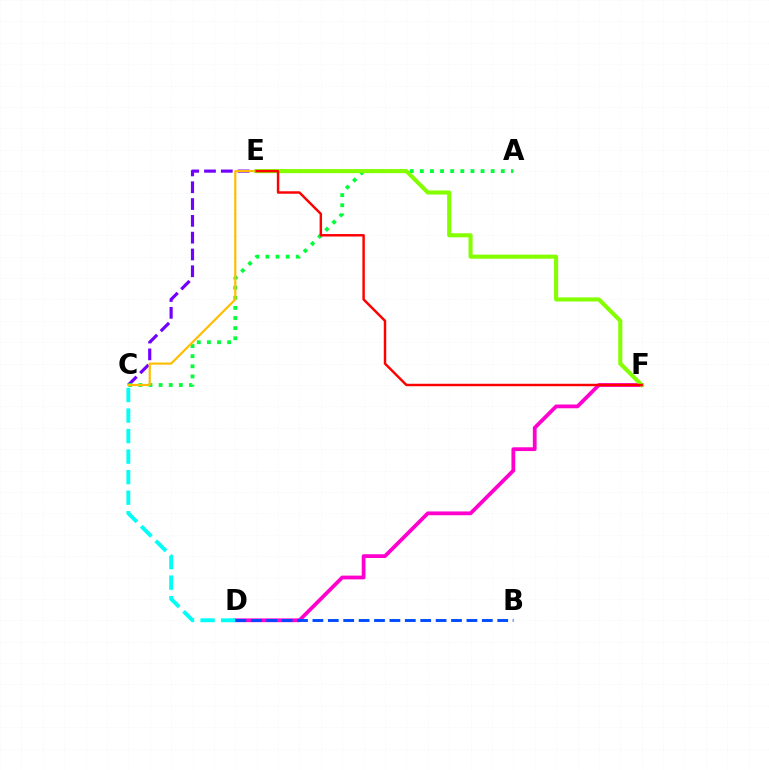{('C', 'E'): [{'color': '#7200ff', 'line_style': 'dashed', 'thickness': 2.28}, {'color': '#ffbd00', 'line_style': 'solid', 'thickness': 1.57}], ('A', 'C'): [{'color': '#00ff39', 'line_style': 'dotted', 'thickness': 2.75}], ('D', 'F'): [{'color': '#ff00cf', 'line_style': 'solid', 'thickness': 2.72}], ('C', 'D'): [{'color': '#00fff6', 'line_style': 'dashed', 'thickness': 2.79}], ('B', 'D'): [{'color': '#004bff', 'line_style': 'dashed', 'thickness': 2.09}], ('E', 'F'): [{'color': '#84ff00', 'line_style': 'solid', 'thickness': 2.94}, {'color': '#ff0000', 'line_style': 'solid', 'thickness': 1.77}]}